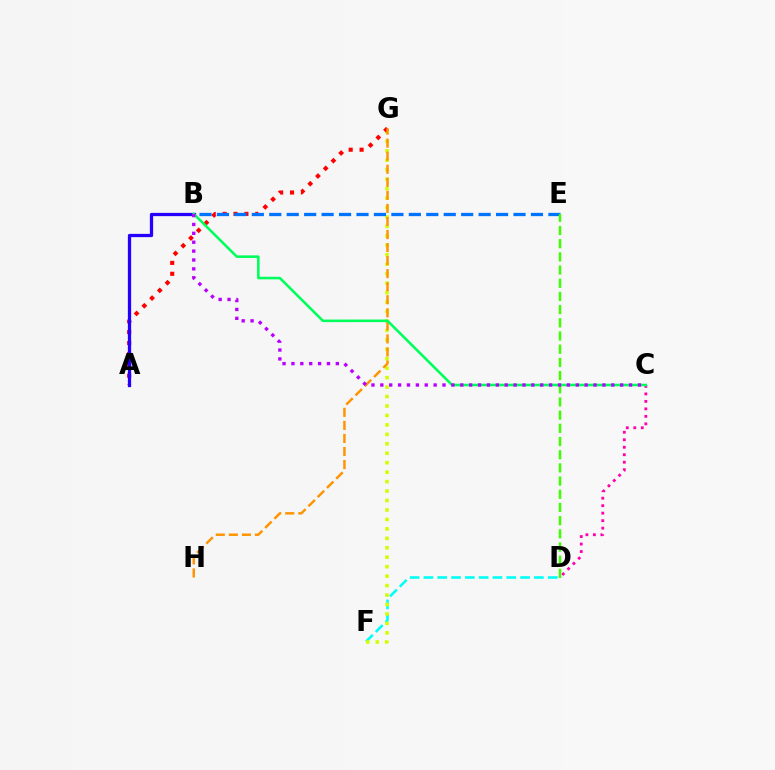{('D', 'F'): [{'color': '#00fff6', 'line_style': 'dashed', 'thickness': 1.88}], ('C', 'D'): [{'color': '#ff00ac', 'line_style': 'dotted', 'thickness': 2.03}], ('F', 'G'): [{'color': '#d1ff00', 'line_style': 'dotted', 'thickness': 2.57}], ('A', 'G'): [{'color': '#ff0000', 'line_style': 'dotted', 'thickness': 2.96}], ('A', 'B'): [{'color': '#2500ff', 'line_style': 'solid', 'thickness': 2.35}], ('B', 'E'): [{'color': '#0074ff', 'line_style': 'dashed', 'thickness': 2.37}], ('G', 'H'): [{'color': '#ff9400', 'line_style': 'dashed', 'thickness': 1.77}], ('B', 'C'): [{'color': '#00ff5c', 'line_style': 'solid', 'thickness': 1.86}, {'color': '#b900ff', 'line_style': 'dotted', 'thickness': 2.41}], ('D', 'E'): [{'color': '#3dff00', 'line_style': 'dashed', 'thickness': 1.79}]}